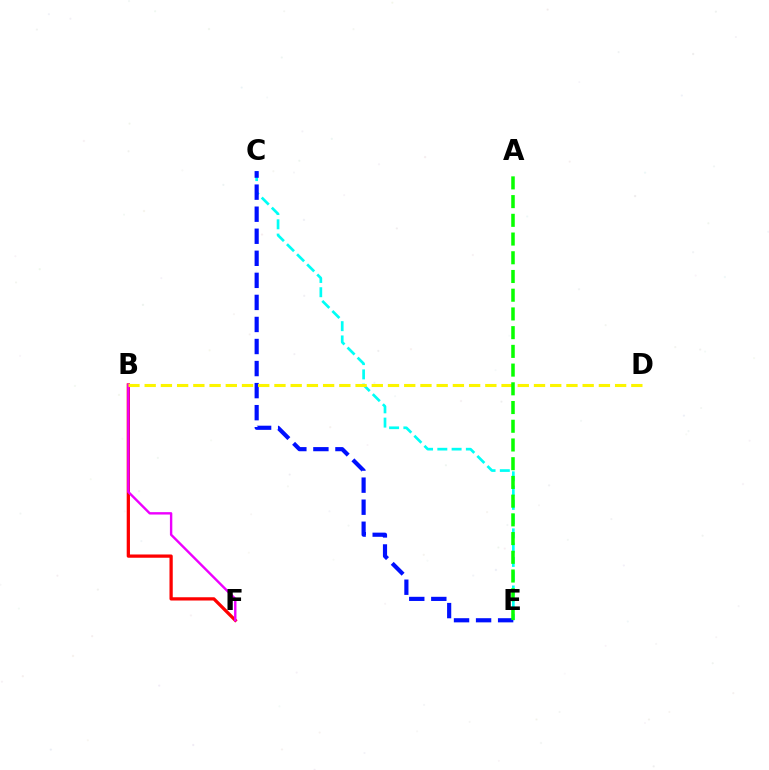{('C', 'E'): [{'color': '#00fff6', 'line_style': 'dashed', 'thickness': 1.94}, {'color': '#0010ff', 'line_style': 'dashed', 'thickness': 3.0}], ('B', 'F'): [{'color': '#ff0000', 'line_style': 'solid', 'thickness': 2.35}, {'color': '#ee00ff', 'line_style': 'solid', 'thickness': 1.72}], ('B', 'D'): [{'color': '#fcf500', 'line_style': 'dashed', 'thickness': 2.2}], ('A', 'E'): [{'color': '#08ff00', 'line_style': 'dashed', 'thickness': 2.54}]}